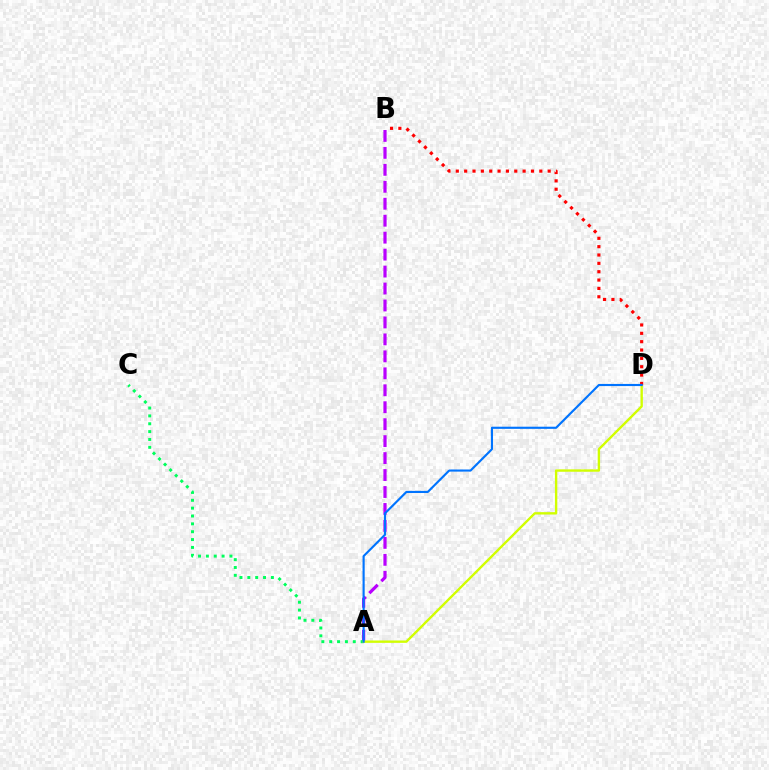{('A', 'B'): [{'color': '#b900ff', 'line_style': 'dashed', 'thickness': 2.3}], ('A', 'C'): [{'color': '#00ff5c', 'line_style': 'dotted', 'thickness': 2.13}], ('A', 'D'): [{'color': '#d1ff00', 'line_style': 'solid', 'thickness': 1.71}, {'color': '#0074ff', 'line_style': 'solid', 'thickness': 1.54}], ('B', 'D'): [{'color': '#ff0000', 'line_style': 'dotted', 'thickness': 2.27}]}